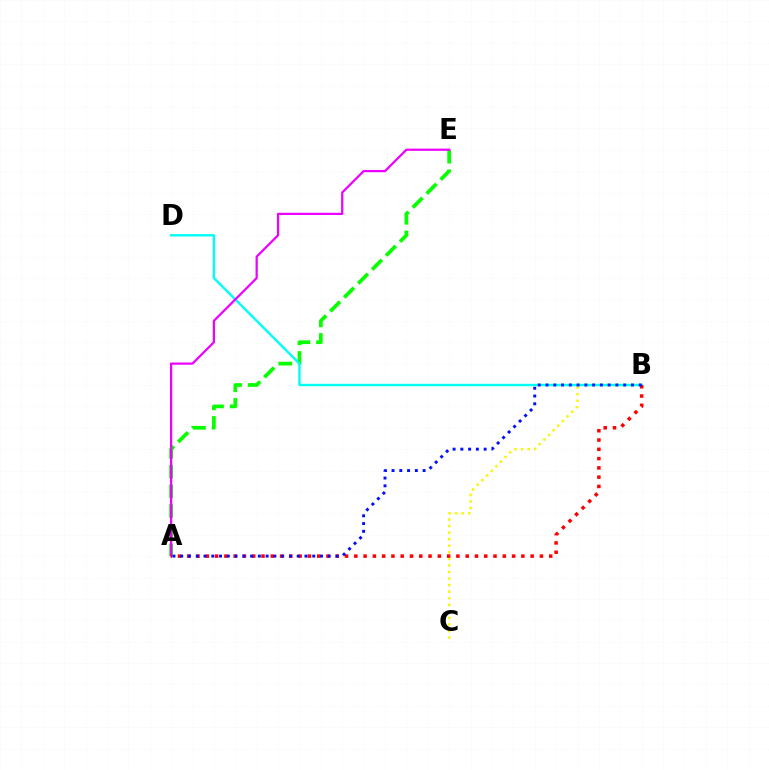{('A', 'E'): [{'color': '#08ff00', 'line_style': 'dashed', 'thickness': 2.68}, {'color': '#ee00ff', 'line_style': 'solid', 'thickness': 1.6}], ('B', 'C'): [{'color': '#fcf500', 'line_style': 'dotted', 'thickness': 1.78}], ('B', 'D'): [{'color': '#00fff6', 'line_style': 'solid', 'thickness': 1.73}], ('A', 'B'): [{'color': '#ff0000', 'line_style': 'dotted', 'thickness': 2.52}, {'color': '#0010ff', 'line_style': 'dotted', 'thickness': 2.11}]}